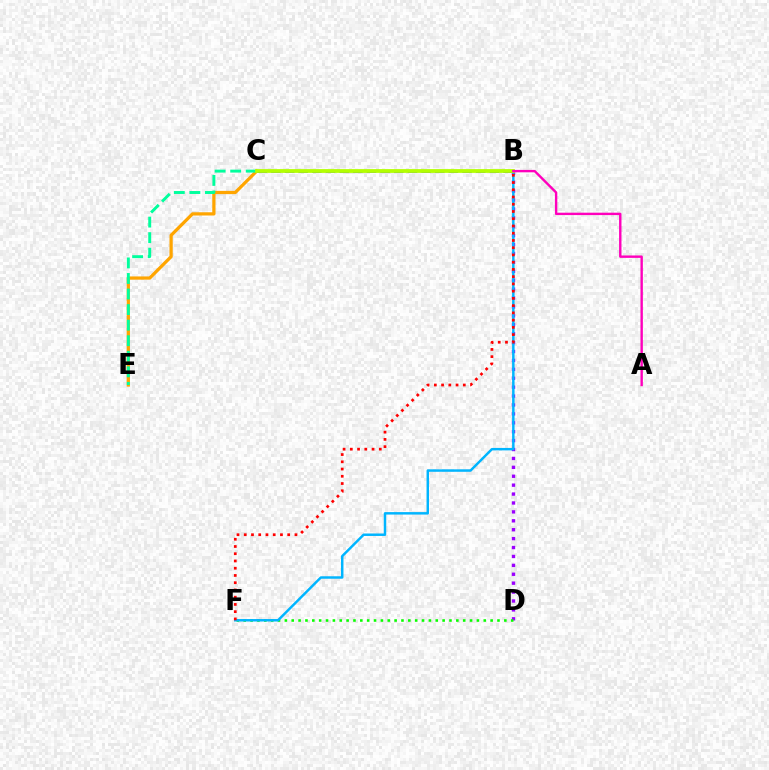{('B', 'D'): [{'color': '#9b00ff', 'line_style': 'dotted', 'thickness': 2.42}], ('C', 'E'): [{'color': '#ffa500', 'line_style': 'solid', 'thickness': 2.33}, {'color': '#00ff9d', 'line_style': 'dashed', 'thickness': 2.11}], ('D', 'F'): [{'color': '#08ff00', 'line_style': 'dotted', 'thickness': 1.86}], ('B', 'C'): [{'color': '#0010ff', 'line_style': 'dashed', 'thickness': 1.85}, {'color': '#b3ff00', 'line_style': 'solid', 'thickness': 2.71}], ('B', 'F'): [{'color': '#00b5ff', 'line_style': 'solid', 'thickness': 1.78}, {'color': '#ff0000', 'line_style': 'dotted', 'thickness': 1.97}], ('A', 'B'): [{'color': '#ff00bd', 'line_style': 'solid', 'thickness': 1.73}]}